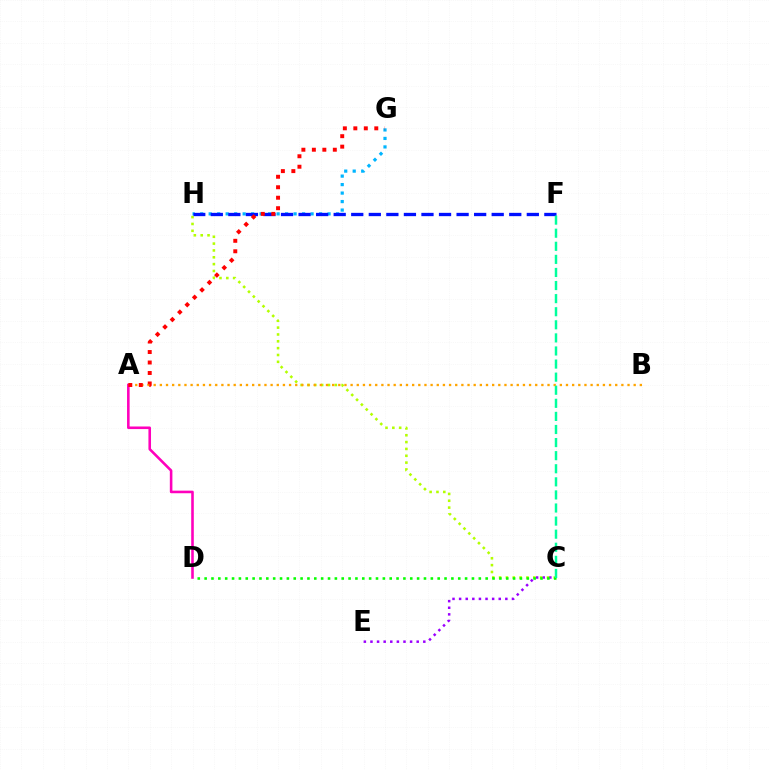{('G', 'H'): [{'color': '#00b5ff', 'line_style': 'dotted', 'thickness': 2.31}], ('A', 'D'): [{'color': '#ff00bd', 'line_style': 'solid', 'thickness': 1.86}], ('C', 'H'): [{'color': '#b3ff00', 'line_style': 'dotted', 'thickness': 1.86}], ('A', 'B'): [{'color': '#ffa500', 'line_style': 'dotted', 'thickness': 1.67}], ('C', 'E'): [{'color': '#9b00ff', 'line_style': 'dotted', 'thickness': 1.79}], ('C', 'D'): [{'color': '#08ff00', 'line_style': 'dotted', 'thickness': 1.86}], ('F', 'H'): [{'color': '#0010ff', 'line_style': 'dashed', 'thickness': 2.38}], ('A', 'G'): [{'color': '#ff0000', 'line_style': 'dotted', 'thickness': 2.85}], ('C', 'F'): [{'color': '#00ff9d', 'line_style': 'dashed', 'thickness': 1.78}]}